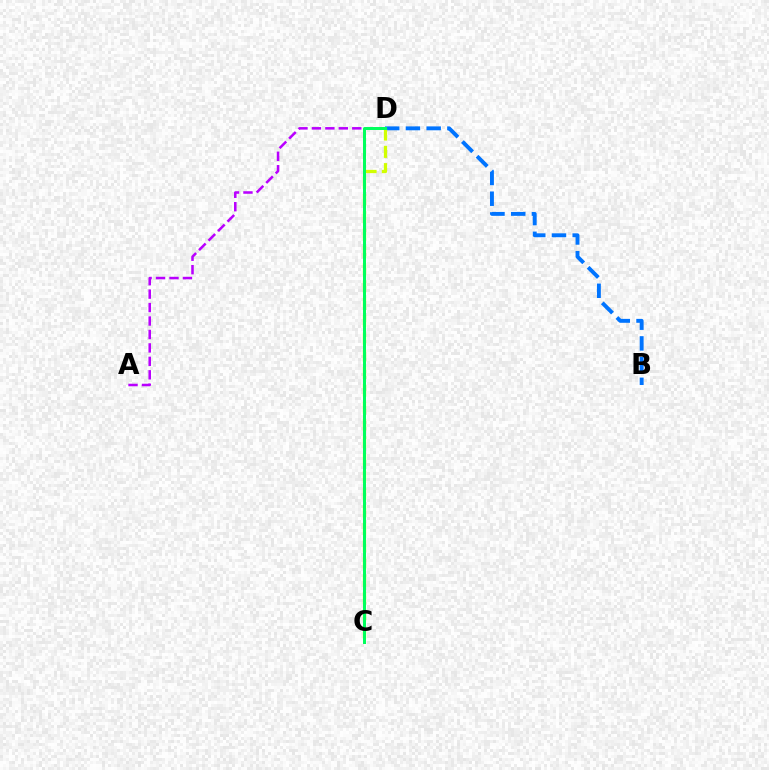{('B', 'D'): [{'color': '#0074ff', 'line_style': 'dashed', 'thickness': 2.81}], ('C', 'D'): [{'color': '#d1ff00', 'line_style': 'dashed', 'thickness': 2.35}, {'color': '#ff0000', 'line_style': 'dotted', 'thickness': 2.03}, {'color': '#00ff5c', 'line_style': 'solid', 'thickness': 2.16}], ('A', 'D'): [{'color': '#b900ff', 'line_style': 'dashed', 'thickness': 1.83}]}